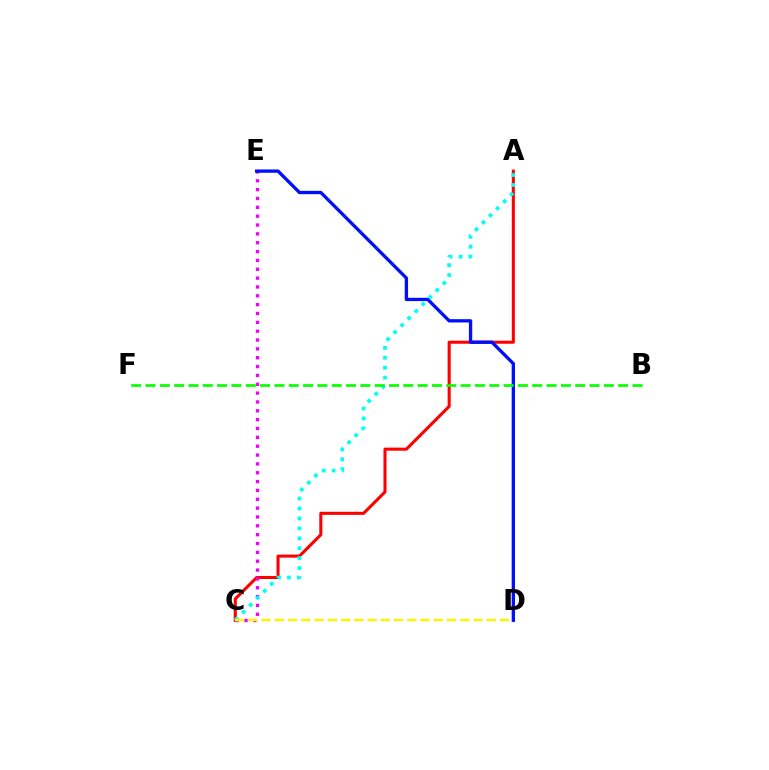{('A', 'C'): [{'color': '#ff0000', 'line_style': 'solid', 'thickness': 2.21}, {'color': '#00fff6', 'line_style': 'dotted', 'thickness': 2.7}], ('C', 'E'): [{'color': '#ee00ff', 'line_style': 'dotted', 'thickness': 2.4}], ('D', 'E'): [{'color': '#0010ff', 'line_style': 'solid', 'thickness': 2.39}], ('B', 'F'): [{'color': '#08ff00', 'line_style': 'dashed', 'thickness': 1.95}], ('C', 'D'): [{'color': '#fcf500', 'line_style': 'dashed', 'thickness': 1.8}]}